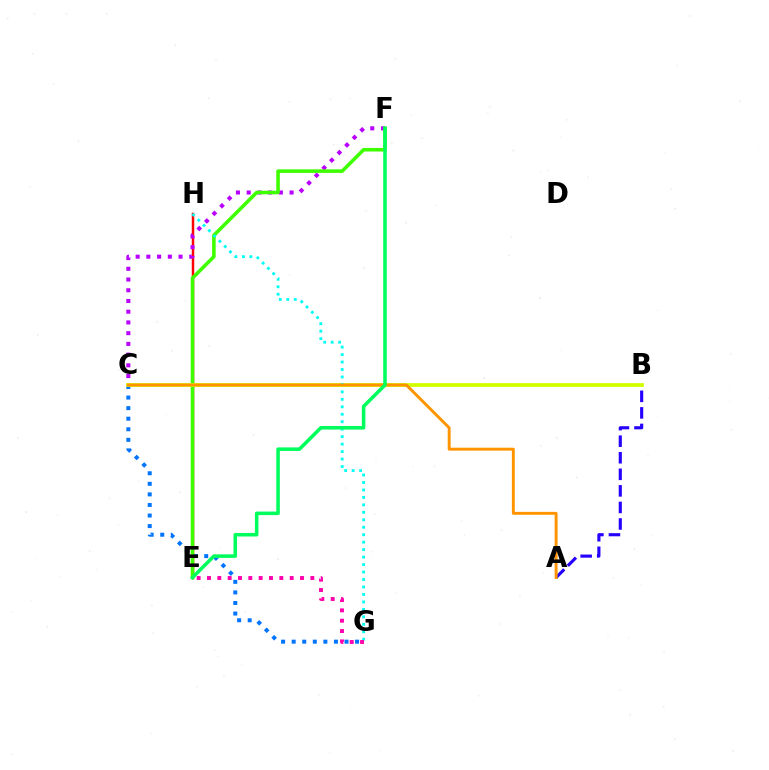{('C', 'G'): [{'color': '#0074ff', 'line_style': 'dotted', 'thickness': 2.87}], ('E', 'H'): [{'color': '#ff0000', 'line_style': 'solid', 'thickness': 1.77}], ('C', 'F'): [{'color': '#b900ff', 'line_style': 'dotted', 'thickness': 2.91}], ('A', 'B'): [{'color': '#2500ff', 'line_style': 'dashed', 'thickness': 2.25}], ('E', 'F'): [{'color': '#3dff00', 'line_style': 'solid', 'thickness': 2.56}, {'color': '#00ff5c', 'line_style': 'solid', 'thickness': 2.56}], ('B', 'C'): [{'color': '#d1ff00', 'line_style': 'solid', 'thickness': 2.72}], ('G', 'H'): [{'color': '#00fff6', 'line_style': 'dotted', 'thickness': 2.03}], ('E', 'G'): [{'color': '#ff00ac', 'line_style': 'dotted', 'thickness': 2.81}], ('A', 'C'): [{'color': '#ff9400', 'line_style': 'solid', 'thickness': 2.1}]}